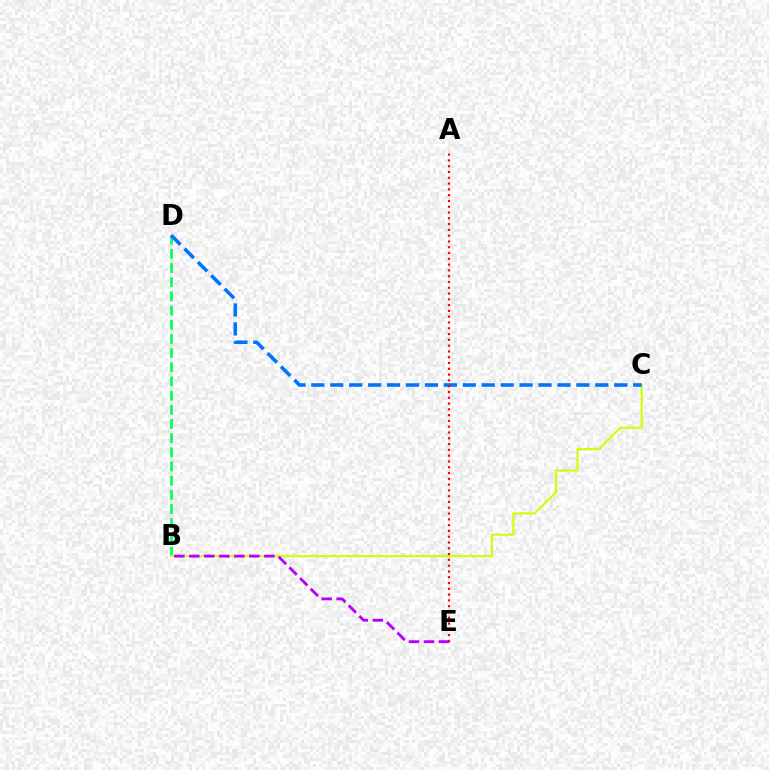{('B', 'D'): [{'color': '#00ff5c', 'line_style': 'dashed', 'thickness': 1.93}], ('B', 'C'): [{'color': '#d1ff00', 'line_style': 'solid', 'thickness': 1.51}], ('C', 'D'): [{'color': '#0074ff', 'line_style': 'dashed', 'thickness': 2.57}], ('A', 'E'): [{'color': '#ff0000', 'line_style': 'dotted', 'thickness': 1.57}], ('B', 'E'): [{'color': '#b900ff', 'line_style': 'dashed', 'thickness': 2.04}]}